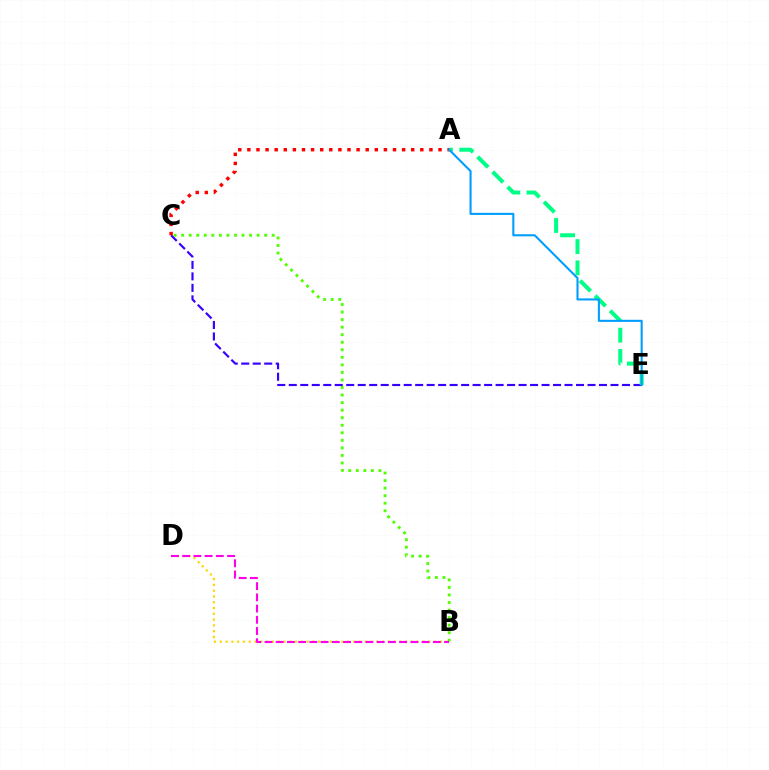{('B', 'C'): [{'color': '#4fff00', 'line_style': 'dotted', 'thickness': 2.05}], ('C', 'E'): [{'color': '#3700ff', 'line_style': 'dashed', 'thickness': 1.56}], ('B', 'D'): [{'color': '#ffd500', 'line_style': 'dotted', 'thickness': 1.57}, {'color': '#ff00ed', 'line_style': 'dashed', 'thickness': 1.52}], ('A', 'E'): [{'color': '#00ff86', 'line_style': 'dashed', 'thickness': 2.89}, {'color': '#009eff', 'line_style': 'solid', 'thickness': 1.5}], ('A', 'C'): [{'color': '#ff0000', 'line_style': 'dotted', 'thickness': 2.47}]}